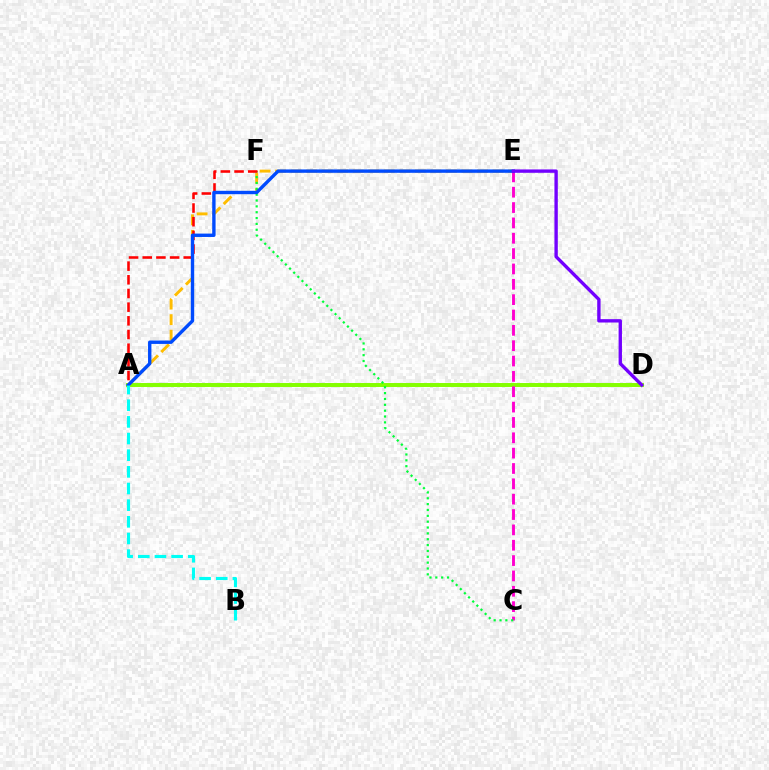{('A', 'D'): [{'color': '#84ff00', 'line_style': 'solid', 'thickness': 2.85}], ('C', 'E'): [{'color': '#ff00cf', 'line_style': 'dashed', 'thickness': 2.09}], ('A', 'E'): [{'color': '#ffbd00', 'line_style': 'dashed', 'thickness': 2.11}, {'color': '#004bff', 'line_style': 'solid', 'thickness': 2.43}], ('C', 'F'): [{'color': '#00ff39', 'line_style': 'dotted', 'thickness': 1.59}], ('A', 'F'): [{'color': '#ff0000', 'line_style': 'dashed', 'thickness': 1.86}], ('D', 'E'): [{'color': '#7200ff', 'line_style': 'solid', 'thickness': 2.42}], ('A', 'B'): [{'color': '#00fff6', 'line_style': 'dashed', 'thickness': 2.26}]}